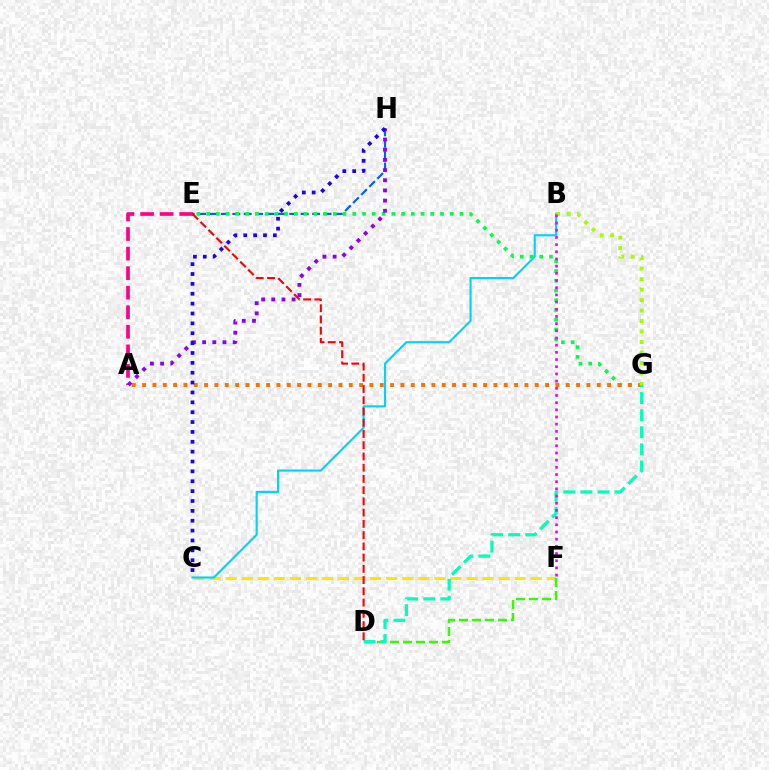{('A', 'E'): [{'color': '#ff0088', 'line_style': 'dashed', 'thickness': 2.66}], ('E', 'H'): [{'color': '#005dff', 'line_style': 'dashed', 'thickness': 1.55}], ('C', 'F'): [{'color': '#ffe600', 'line_style': 'dashed', 'thickness': 2.18}], ('D', 'F'): [{'color': '#31ff00', 'line_style': 'dashed', 'thickness': 1.77}], ('B', 'C'): [{'color': '#00d3ff', 'line_style': 'solid', 'thickness': 1.54}], ('E', 'G'): [{'color': '#00ff45', 'line_style': 'dotted', 'thickness': 2.65}], ('A', 'G'): [{'color': '#ff7000', 'line_style': 'dotted', 'thickness': 2.81}], ('D', 'G'): [{'color': '#00ffbb', 'line_style': 'dashed', 'thickness': 2.32}], ('D', 'E'): [{'color': '#ff0000', 'line_style': 'dashed', 'thickness': 1.53}], ('B', 'G'): [{'color': '#a2ff00', 'line_style': 'dotted', 'thickness': 2.85}], ('B', 'F'): [{'color': '#fa00f9', 'line_style': 'dotted', 'thickness': 1.95}], ('A', 'H'): [{'color': '#8a00ff', 'line_style': 'dotted', 'thickness': 2.76}], ('C', 'H'): [{'color': '#1900ff', 'line_style': 'dotted', 'thickness': 2.68}]}